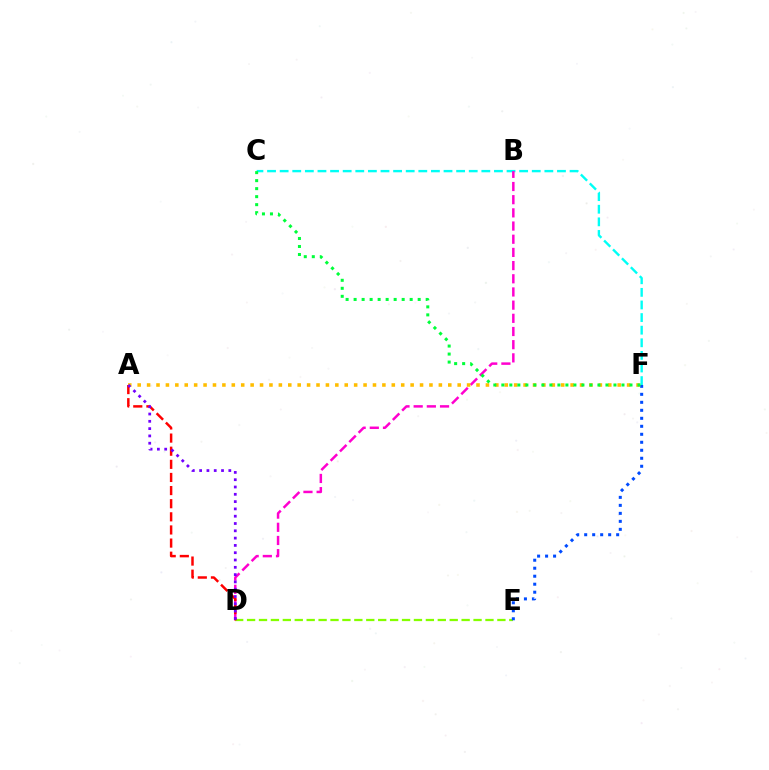{('C', 'F'): [{'color': '#00fff6', 'line_style': 'dashed', 'thickness': 1.71}, {'color': '#00ff39', 'line_style': 'dotted', 'thickness': 2.18}], ('D', 'E'): [{'color': '#84ff00', 'line_style': 'dashed', 'thickness': 1.62}], ('B', 'D'): [{'color': '#ff00cf', 'line_style': 'dashed', 'thickness': 1.79}], ('A', 'D'): [{'color': '#ff0000', 'line_style': 'dashed', 'thickness': 1.78}, {'color': '#7200ff', 'line_style': 'dotted', 'thickness': 1.98}], ('A', 'F'): [{'color': '#ffbd00', 'line_style': 'dotted', 'thickness': 2.56}], ('E', 'F'): [{'color': '#004bff', 'line_style': 'dotted', 'thickness': 2.17}]}